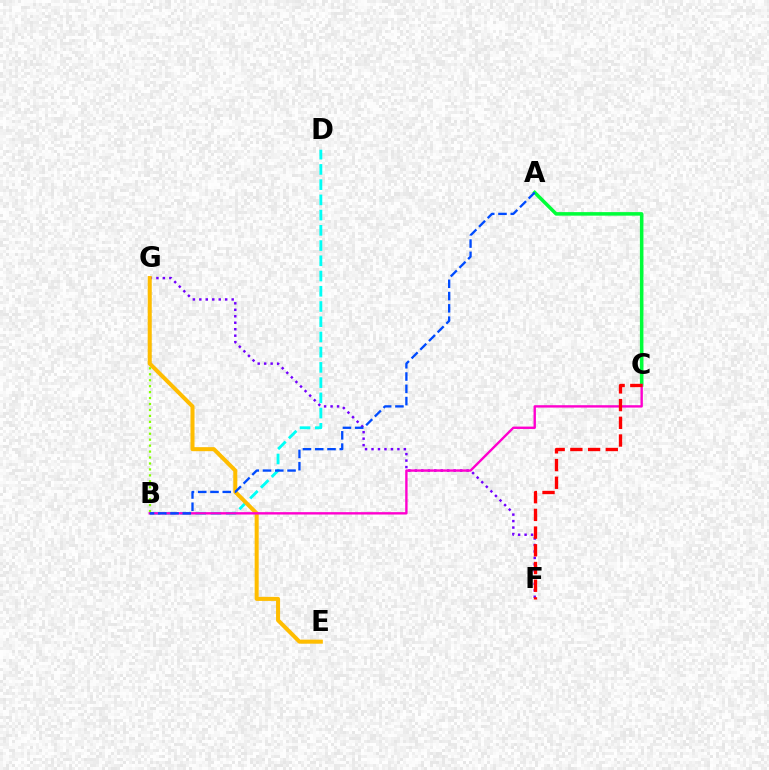{('B', 'D'): [{'color': '#00fff6', 'line_style': 'dashed', 'thickness': 2.07}], ('A', 'C'): [{'color': '#00ff39', 'line_style': 'solid', 'thickness': 2.54}], ('F', 'G'): [{'color': '#7200ff', 'line_style': 'dotted', 'thickness': 1.76}], ('B', 'G'): [{'color': '#84ff00', 'line_style': 'dotted', 'thickness': 1.62}], ('E', 'G'): [{'color': '#ffbd00', 'line_style': 'solid', 'thickness': 2.9}], ('B', 'C'): [{'color': '#ff00cf', 'line_style': 'solid', 'thickness': 1.72}], ('C', 'F'): [{'color': '#ff0000', 'line_style': 'dashed', 'thickness': 2.41}], ('A', 'B'): [{'color': '#004bff', 'line_style': 'dashed', 'thickness': 1.67}]}